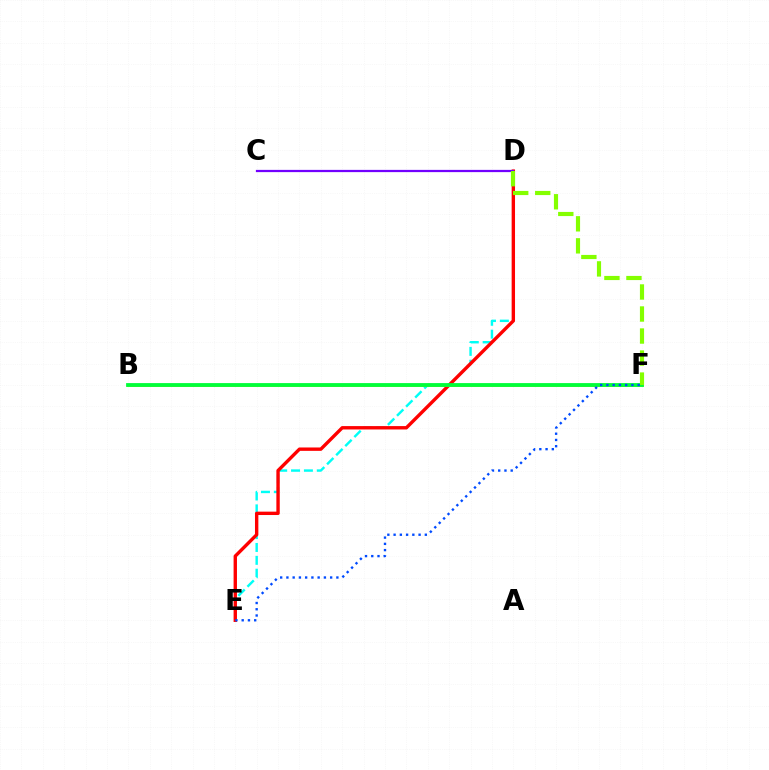{('D', 'E'): [{'color': '#00fff6', 'line_style': 'dashed', 'thickness': 1.75}, {'color': '#ff0000', 'line_style': 'solid', 'thickness': 2.43}], ('B', 'F'): [{'color': '#ff00cf', 'line_style': 'solid', 'thickness': 1.56}, {'color': '#ffbd00', 'line_style': 'solid', 'thickness': 1.89}, {'color': '#00ff39', 'line_style': 'solid', 'thickness': 2.74}], ('C', 'D'): [{'color': '#7200ff', 'line_style': 'solid', 'thickness': 1.61}], ('D', 'F'): [{'color': '#84ff00', 'line_style': 'dashed', 'thickness': 2.99}], ('E', 'F'): [{'color': '#004bff', 'line_style': 'dotted', 'thickness': 1.7}]}